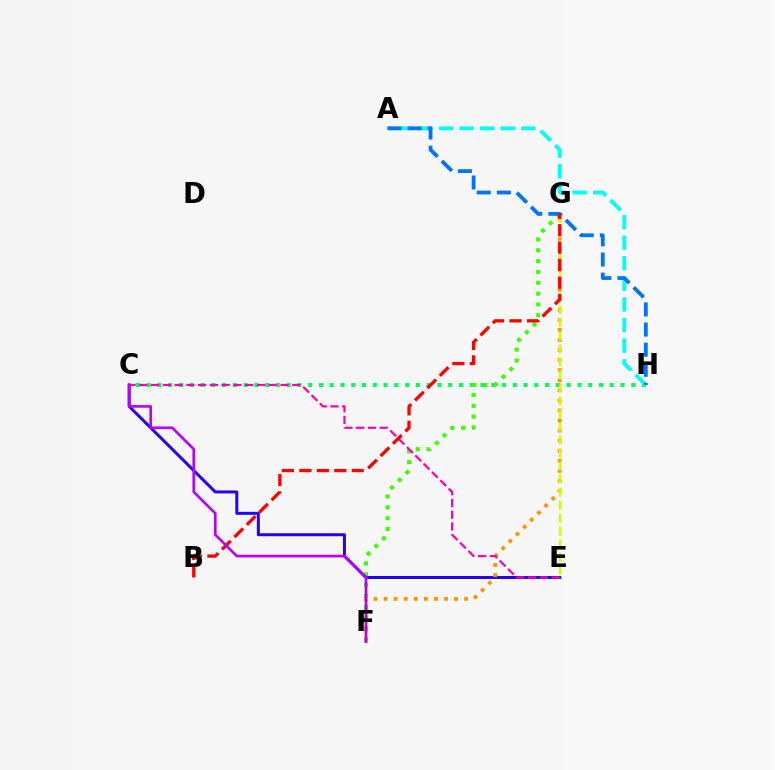{('C', 'H'): [{'color': '#00ff5c', 'line_style': 'dotted', 'thickness': 2.93}], ('A', 'H'): [{'color': '#00fff6', 'line_style': 'dashed', 'thickness': 2.8}, {'color': '#0074ff', 'line_style': 'dashed', 'thickness': 2.73}], ('F', 'G'): [{'color': '#3dff00', 'line_style': 'dotted', 'thickness': 2.94}, {'color': '#ff9400', 'line_style': 'dotted', 'thickness': 2.74}], ('C', 'E'): [{'color': '#2500ff', 'line_style': 'solid', 'thickness': 2.16}, {'color': '#ff00ac', 'line_style': 'dashed', 'thickness': 1.6}], ('E', 'G'): [{'color': '#d1ff00', 'line_style': 'dashed', 'thickness': 1.77}], ('B', 'G'): [{'color': '#ff0000', 'line_style': 'dashed', 'thickness': 2.37}], ('C', 'F'): [{'color': '#b900ff', 'line_style': 'solid', 'thickness': 1.9}]}